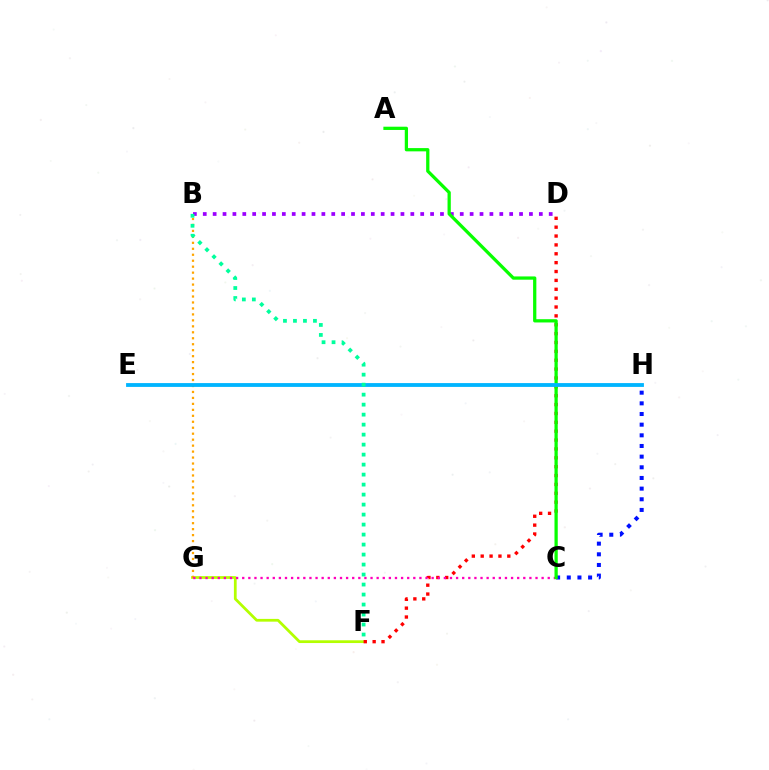{('F', 'G'): [{'color': '#b3ff00', 'line_style': 'solid', 'thickness': 1.98}], ('D', 'F'): [{'color': '#ff0000', 'line_style': 'dotted', 'thickness': 2.41}], ('B', 'D'): [{'color': '#9b00ff', 'line_style': 'dotted', 'thickness': 2.69}], ('B', 'G'): [{'color': '#ffa500', 'line_style': 'dotted', 'thickness': 1.62}], ('C', 'H'): [{'color': '#0010ff', 'line_style': 'dotted', 'thickness': 2.9}], ('C', 'G'): [{'color': '#ff00bd', 'line_style': 'dotted', 'thickness': 1.66}], ('A', 'C'): [{'color': '#08ff00', 'line_style': 'solid', 'thickness': 2.34}], ('E', 'H'): [{'color': '#00b5ff', 'line_style': 'solid', 'thickness': 2.75}], ('B', 'F'): [{'color': '#00ff9d', 'line_style': 'dotted', 'thickness': 2.72}]}